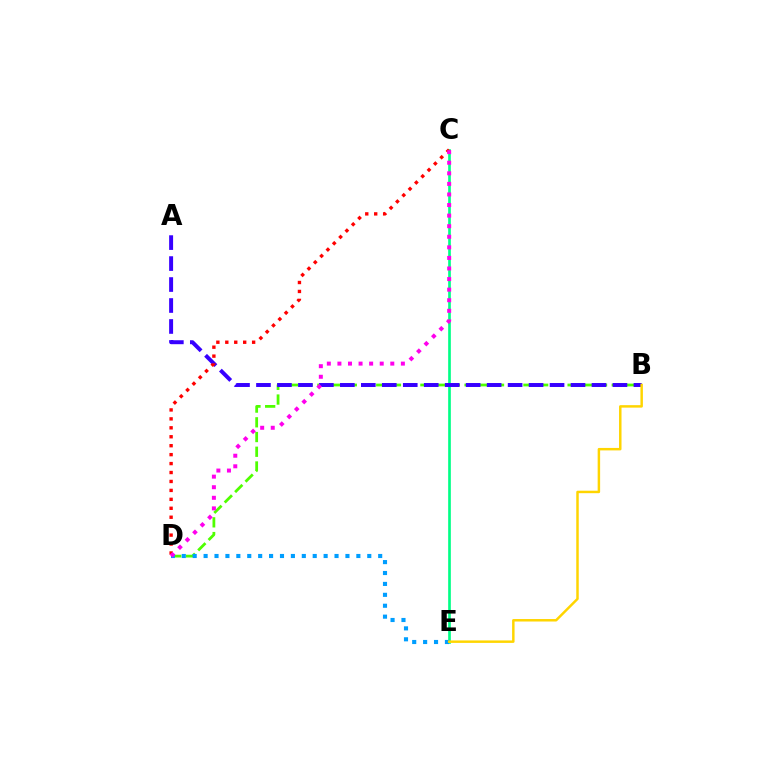{('B', 'D'): [{'color': '#4fff00', 'line_style': 'dashed', 'thickness': 2.0}], ('C', 'E'): [{'color': '#00ff86', 'line_style': 'solid', 'thickness': 1.92}], ('D', 'E'): [{'color': '#009eff', 'line_style': 'dotted', 'thickness': 2.96}], ('A', 'B'): [{'color': '#3700ff', 'line_style': 'dashed', 'thickness': 2.85}], ('C', 'D'): [{'color': '#ff0000', 'line_style': 'dotted', 'thickness': 2.43}, {'color': '#ff00ed', 'line_style': 'dotted', 'thickness': 2.87}], ('B', 'E'): [{'color': '#ffd500', 'line_style': 'solid', 'thickness': 1.78}]}